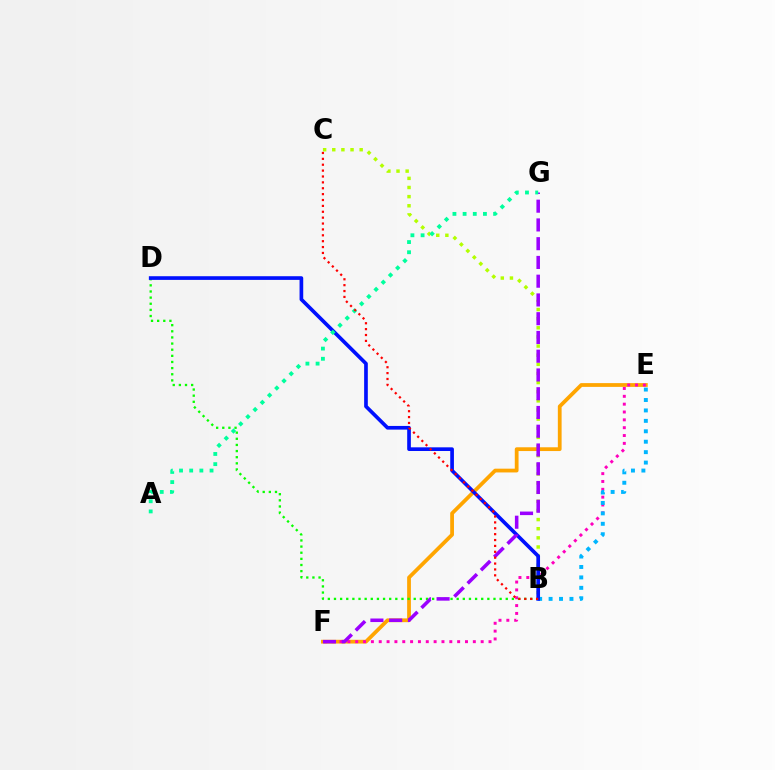{('B', 'C'): [{'color': '#b3ff00', 'line_style': 'dotted', 'thickness': 2.48}, {'color': '#ff0000', 'line_style': 'dotted', 'thickness': 1.6}], ('E', 'F'): [{'color': '#ffa500', 'line_style': 'solid', 'thickness': 2.71}, {'color': '#ff00bd', 'line_style': 'dotted', 'thickness': 2.13}], ('B', 'E'): [{'color': '#00b5ff', 'line_style': 'dotted', 'thickness': 2.83}], ('B', 'D'): [{'color': '#08ff00', 'line_style': 'dotted', 'thickness': 1.67}, {'color': '#0010ff', 'line_style': 'solid', 'thickness': 2.65}], ('F', 'G'): [{'color': '#9b00ff', 'line_style': 'dashed', 'thickness': 2.55}], ('A', 'G'): [{'color': '#00ff9d', 'line_style': 'dotted', 'thickness': 2.76}]}